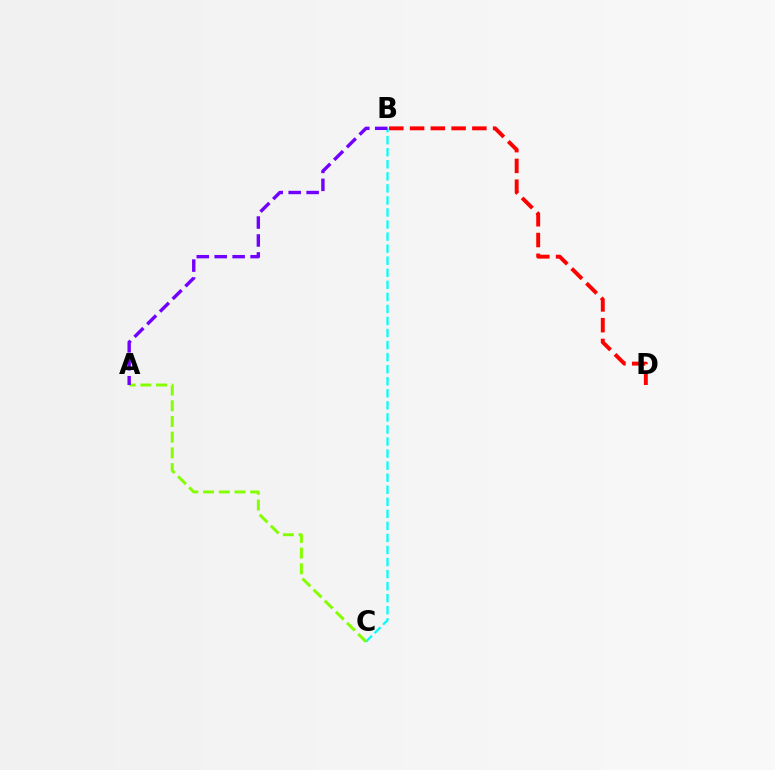{('B', 'D'): [{'color': '#ff0000', 'line_style': 'dashed', 'thickness': 2.82}], ('B', 'C'): [{'color': '#00fff6', 'line_style': 'dashed', 'thickness': 1.64}], ('A', 'C'): [{'color': '#84ff00', 'line_style': 'dashed', 'thickness': 2.13}], ('A', 'B'): [{'color': '#7200ff', 'line_style': 'dashed', 'thickness': 2.44}]}